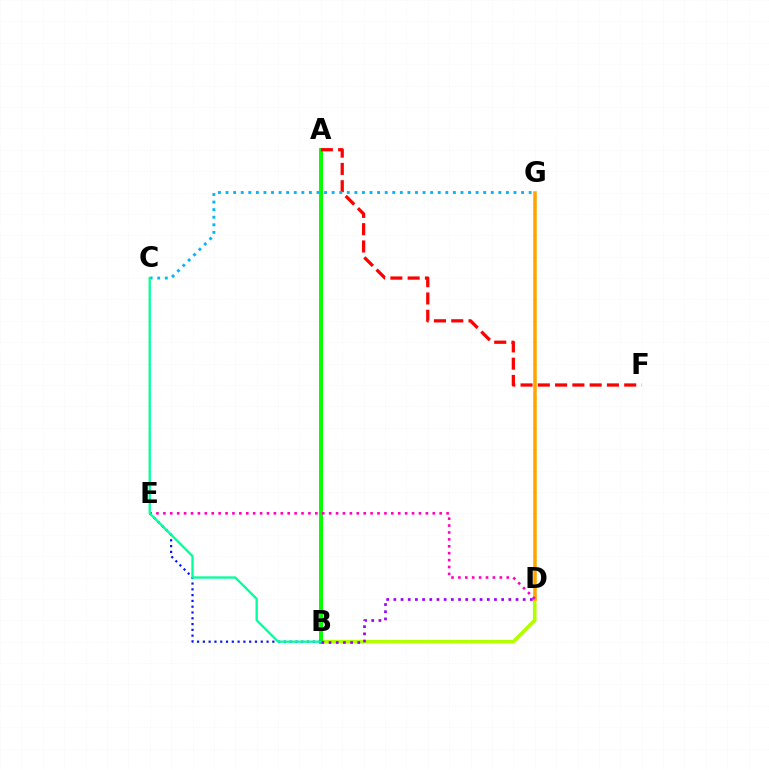{('B', 'D'): [{'color': '#b3ff00', 'line_style': 'solid', 'thickness': 2.6}, {'color': '#9b00ff', 'line_style': 'dotted', 'thickness': 1.95}], ('D', 'G'): [{'color': '#ffa500', 'line_style': 'solid', 'thickness': 2.54}], ('A', 'B'): [{'color': '#08ff00', 'line_style': 'solid', 'thickness': 2.87}], ('B', 'E'): [{'color': '#0010ff', 'line_style': 'dotted', 'thickness': 1.57}], ('A', 'F'): [{'color': '#ff0000', 'line_style': 'dashed', 'thickness': 2.35}], ('C', 'G'): [{'color': '#00b5ff', 'line_style': 'dotted', 'thickness': 2.06}], ('D', 'E'): [{'color': '#ff00bd', 'line_style': 'dotted', 'thickness': 1.88}], ('B', 'C'): [{'color': '#00ff9d', 'line_style': 'solid', 'thickness': 1.66}]}